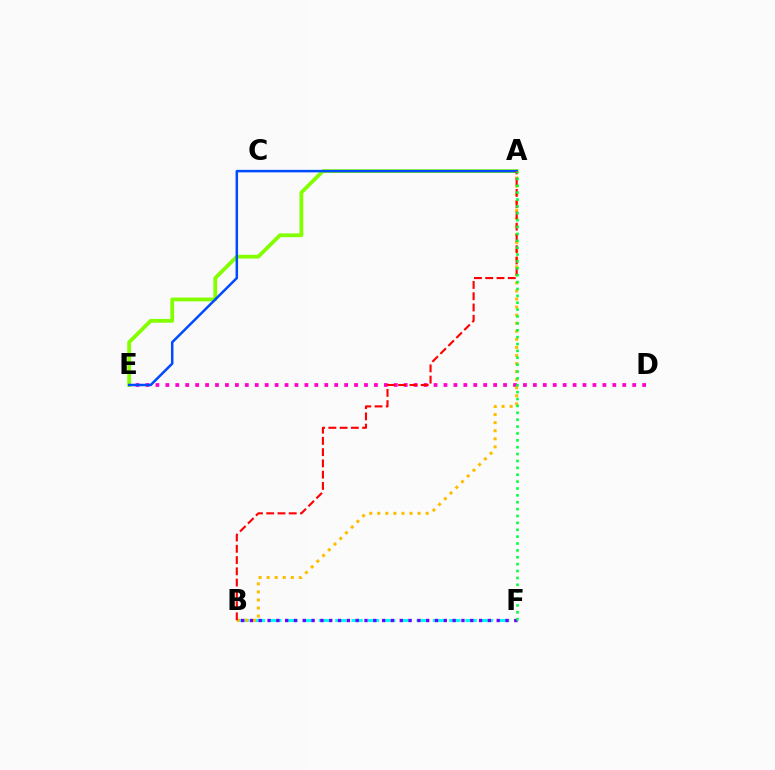{('B', 'F'): [{'color': '#00fff6', 'line_style': 'dashed', 'thickness': 2.21}, {'color': '#7200ff', 'line_style': 'dotted', 'thickness': 2.39}], ('D', 'E'): [{'color': '#ff00cf', 'line_style': 'dotted', 'thickness': 2.7}], ('A', 'E'): [{'color': '#84ff00', 'line_style': 'solid', 'thickness': 2.73}, {'color': '#004bff', 'line_style': 'solid', 'thickness': 1.81}], ('A', 'B'): [{'color': '#ffbd00', 'line_style': 'dotted', 'thickness': 2.19}, {'color': '#ff0000', 'line_style': 'dashed', 'thickness': 1.53}], ('A', 'F'): [{'color': '#00ff39', 'line_style': 'dotted', 'thickness': 1.87}]}